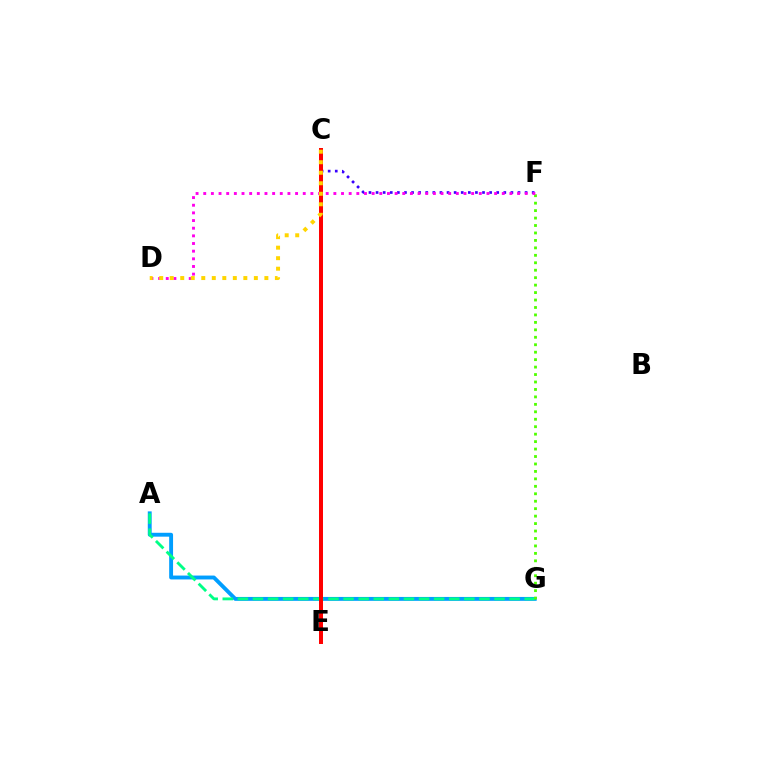{('A', 'G'): [{'color': '#009eff', 'line_style': 'solid', 'thickness': 2.8}, {'color': '#00ff86', 'line_style': 'dashed', 'thickness': 2.05}], ('C', 'F'): [{'color': '#3700ff', 'line_style': 'dotted', 'thickness': 1.93}], ('F', 'G'): [{'color': '#4fff00', 'line_style': 'dotted', 'thickness': 2.02}], ('C', 'E'): [{'color': '#ff0000', 'line_style': 'solid', 'thickness': 2.87}], ('D', 'F'): [{'color': '#ff00ed', 'line_style': 'dotted', 'thickness': 2.08}], ('C', 'D'): [{'color': '#ffd500', 'line_style': 'dotted', 'thickness': 2.86}]}